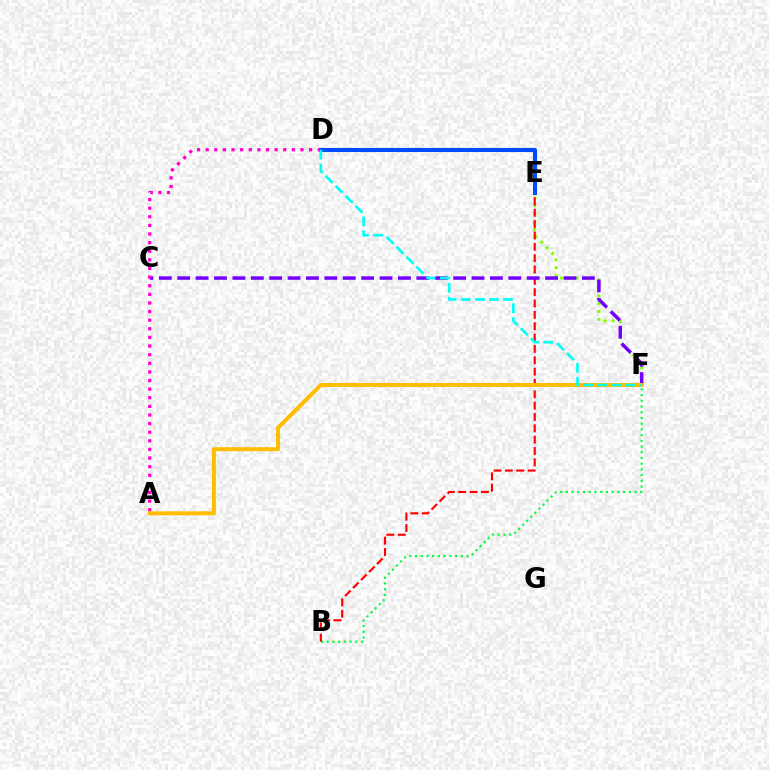{('B', 'F'): [{'color': '#00ff39', 'line_style': 'dotted', 'thickness': 1.56}], ('E', 'F'): [{'color': '#84ff00', 'line_style': 'dotted', 'thickness': 2.14}], ('B', 'E'): [{'color': '#ff0000', 'line_style': 'dashed', 'thickness': 1.54}], ('C', 'F'): [{'color': '#7200ff', 'line_style': 'dashed', 'thickness': 2.5}], ('A', 'D'): [{'color': '#ff00cf', 'line_style': 'dotted', 'thickness': 2.34}], ('A', 'F'): [{'color': '#ffbd00', 'line_style': 'solid', 'thickness': 2.87}], ('D', 'E'): [{'color': '#004bff', 'line_style': 'solid', 'thickness': 2.94}], ('D', 'F'): [{'color': '#00fff6', 'line_style': 'dashed', 'thickness': 1.91}]}